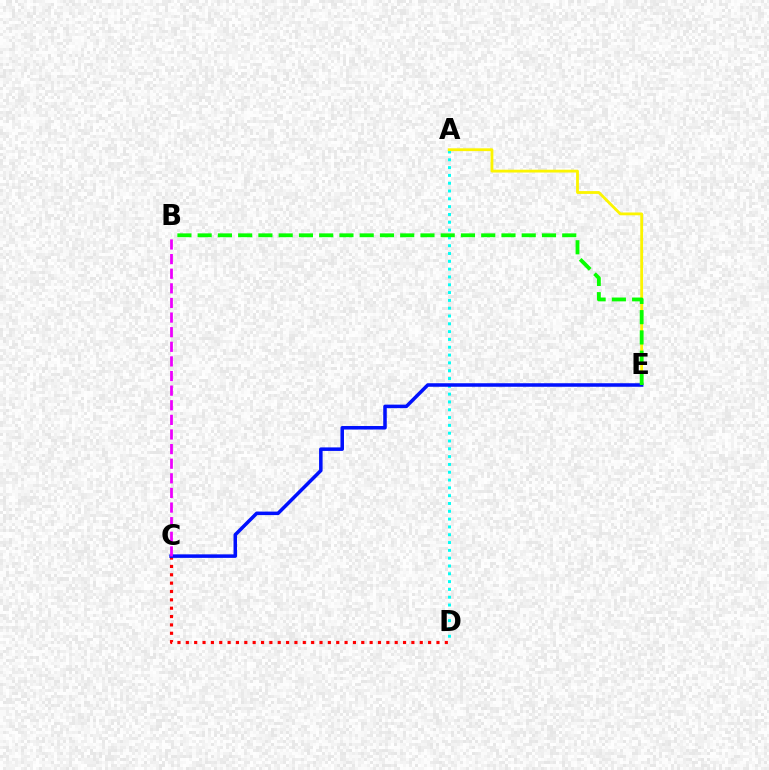{('C', 'D'): [{'color': '#ff0000', 'line_style': 'dotted', 'thickness': 2.27}], ('A', 'D'): [{'color': '#00fff6', 'line_style': 'dotted', 'thickness': 2.12}], ('A', 'E'): [{'color': '#fcf500', 'line_style': 'solid', 'thickness': 2.03}], ('C', 'E'): [{'color': '#0010ff', 'line_style': 'solid', 'thickness': 2.54}], ('B', 'E'): [{'color': '#08ff00', 'line_style': 'dashed', 'thickness': 2.75}], ('B', 'C'): [{'color': '#ee00ff', 'line_style': 'dashed', 'thickness': 1.99}]}